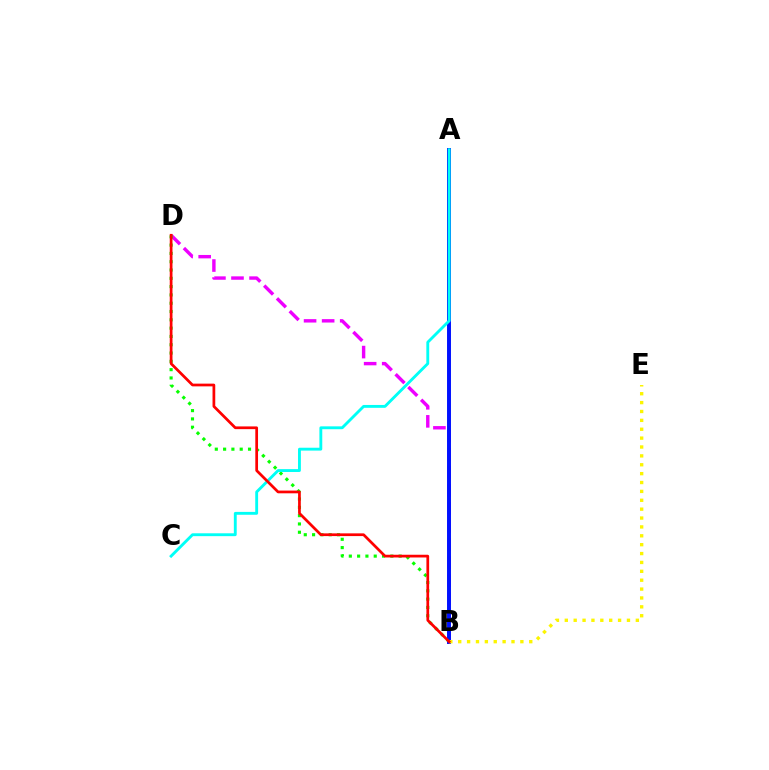{('B', 'D'): [{'color': '#ee00ff', 'line_style': 'dashed', 'thickness': 2.45}, {'color': '#08ff00', 'line_style': 'dotted', 'thickness': 2.26}, {'color': '#ff0000', 'line_style': 'solid', 'thickness': 1.96}], ('A', 'B'): [{'color': '#0010ff', 'line_style': 'solid', 'thickness': 2.84}], ('A', 'C'): [{'color': '#00fff6', 'line_style': 'solid', 'thickness': 2.06}], ('B', 'E'): [{'color': '#fcf500', 'line_style': 'dotted', 'thickness': 2.41}]}